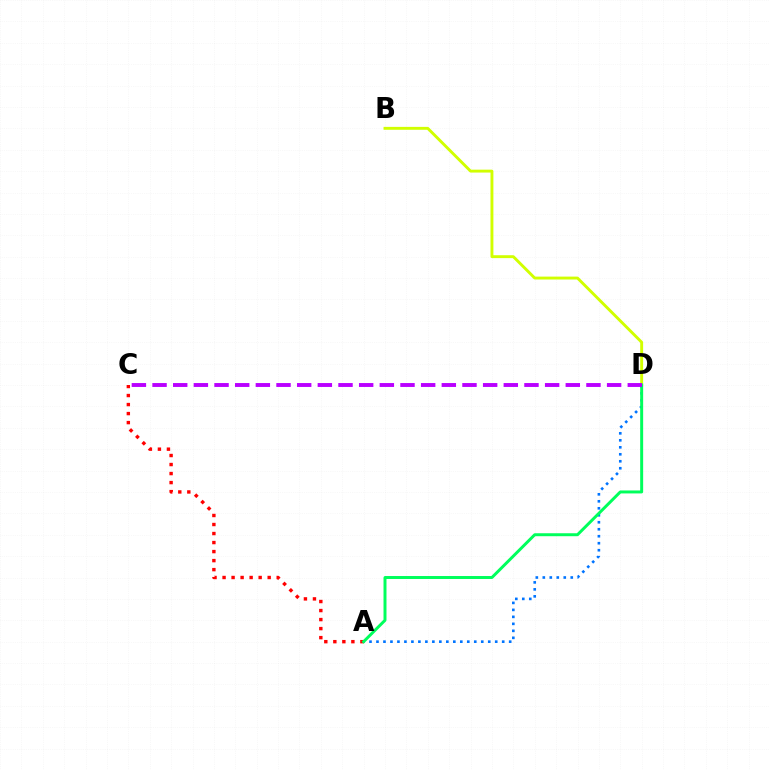{('A', 'C'): [{'color': '#ff0000', 'line_style': 'dotted', 'thickness': 2.45}], ('A', 'D'): [{'color': '#0074ff', 'line_style': 'dotted', 'thickness': 1.9}, {'color': '#00ff5c', 'line_style': 'solid', 'thickness': 2.14}], ('B', 'D'): [{'color': '#d1ff00', 'line_style': 'solid', 'thickness': 2.09}], ('C', 'D'): [{'color': '#b900ff', 'line_style': 'dashed', 'thickness': 2.81}]}